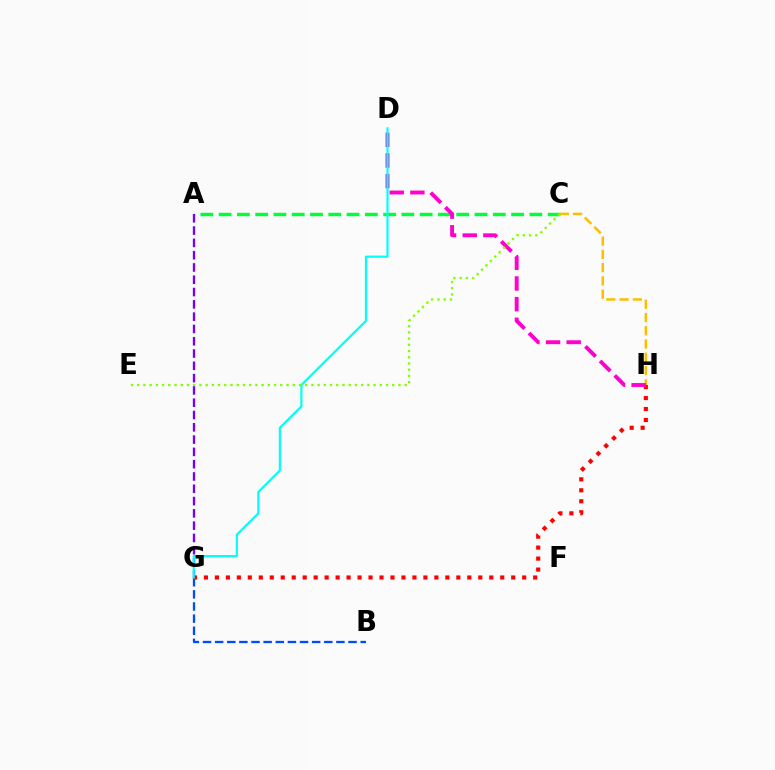{('A', 'C'): [{'color': '#00ff39', 'line_style': 'dashed', 'thickness': 2.48}], ('B', 'G'): [{'color': '#004bff', 'line_style': 'dashed', 'thickness': 1.65}], ('G', 'H'): [{'color': '#ff0000', 'line_style': 'dotted', 'thickness': 2.98}], ('C', 'H'): [{'color': '#ffbd00', 'line_style': 'dashed', 'thickness': 1.8}], ('D', 'H'): [{'color': '#ff00cf', 'line_style': 'dashed', 'thickness': 2.8}], ('A', 'G'): [{'color': '#7200ff', 'line_style': 'dashed', 'thickness': 1.67}], ('D', 'G'): [{'color': '#00fff6', 'line_style': 'solid', 'thickness': 1.56}], ('C', 'E'): [{'color': '#84ff00', 'line_style': 'dotted', 'thickness': 1.69}]}